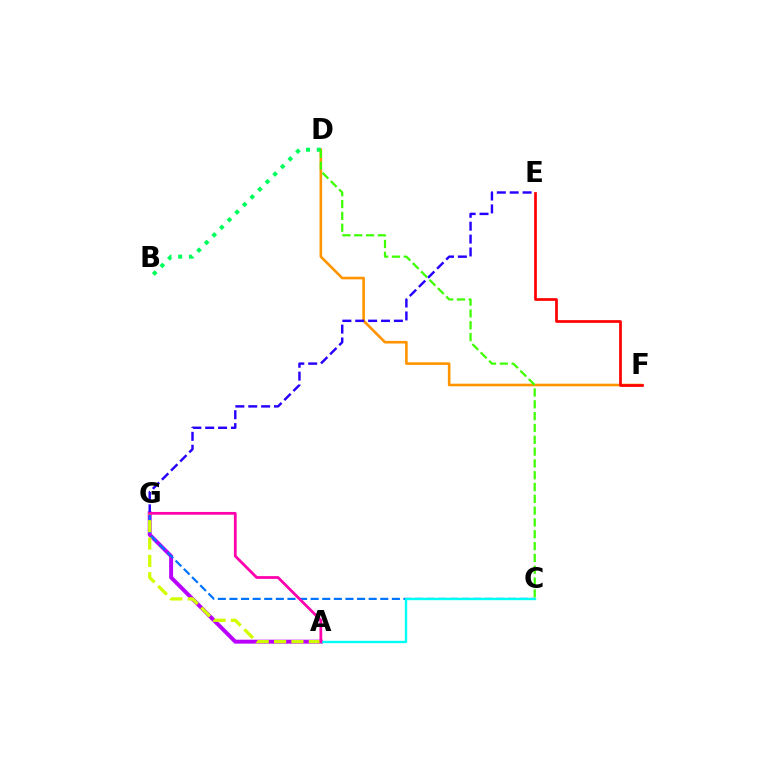{('A', 'G'): [{'color': '#b900ff', 'line_style': 'solid', 'thickness': 2.84}, {'color': '#d1ff00', 'line_style': 'dashed', 'thickness': 2.36}, {'color': '#ff00ac', 'line_style': 'solid', 'thickness': 1.99}], ('C', 'G'): [{'color': '#0074ff', 'line_style': 'dashed', 'thickness': 1.58}], ('A', 'C'): [{'color': '#00fff6', 'line_style': 'solid', 'thickness': 1.73}], ('D', 'F'): [{'color': '#ff9400', 'line_style': 'solid', 'thickness': 1.88}], ('E', 'F'): [{'color': '#ff0000', 'line_style': 'solid', 'thickness': 1.95}], ('B', 'D'): [{'color': '#00ff5c', 'line_style': 'dotted', 'thickness': 2.92}], ('E', 'G'): [{'color': '#2500ff', 'line_style': 'dashed', 'thickness': 1.75}], ('C', 'D'): [{'color': '#3dff00', 'line_style': 'dashed', 'thickness': 1.61}]}